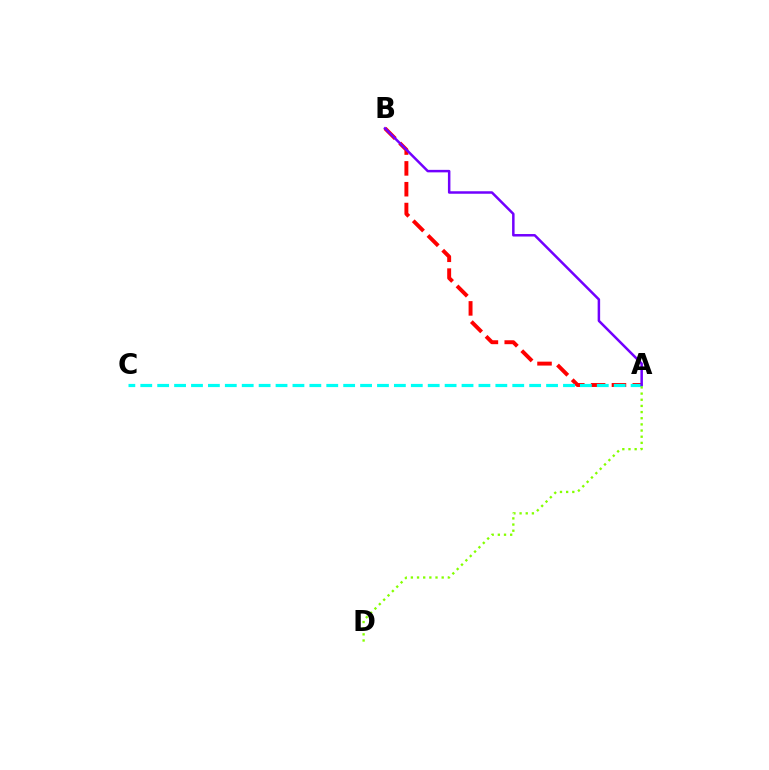{('A', 'B'): [{'color': '#ff0000', 'line_style': 'dashed', 'thickness': 2.83}, {'color': '#7200ff', 'line_style': 'solid', 'thickness': 1.8}], ('A', 'C'): [{'color': '#00fff6', 'line_style': 'dashed', 'thickness': 2.3}], ('A', 'D'): [{'color': '#84ff00', 'line_style': 'dotted', 'thickness': 1.67}]}